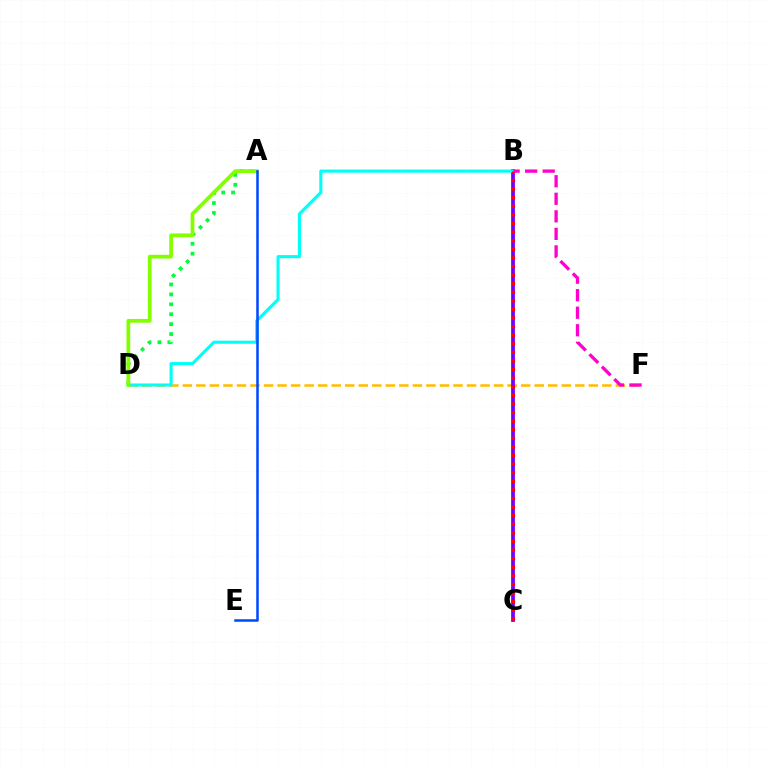{('D', 'F'): [{'color': '#ffbd00', 'line_style': 'dashed', 'thickness': 1.84}], ('B', 'C'): [{'color': '#7200ff', 'line_style': 'solid', 'thickness': 2.7}, {'color': '#ff0000', 'line_style': 'dotted', 'thickness': 2.34}], ('A', 'D'): [{'color': '#00ff39', 'line_style': 'dotted', 'thickness': 2.69}, {'color': '#84ff00', 'line_style': 'solid', 'thickness': 2.69}], ('B', 'D'): [{'color': '#00fff6', 'line_style': 'solid', 'thickness': 2.23}], ('A', 'E'): [{'color': '#004bff', 'line_style': 'solid', 'thickness': 1.84}], ('B', 'F'): [{'color': '#ff00cf', 'line_style': 'dashed', 'thickness': 2.38}]}